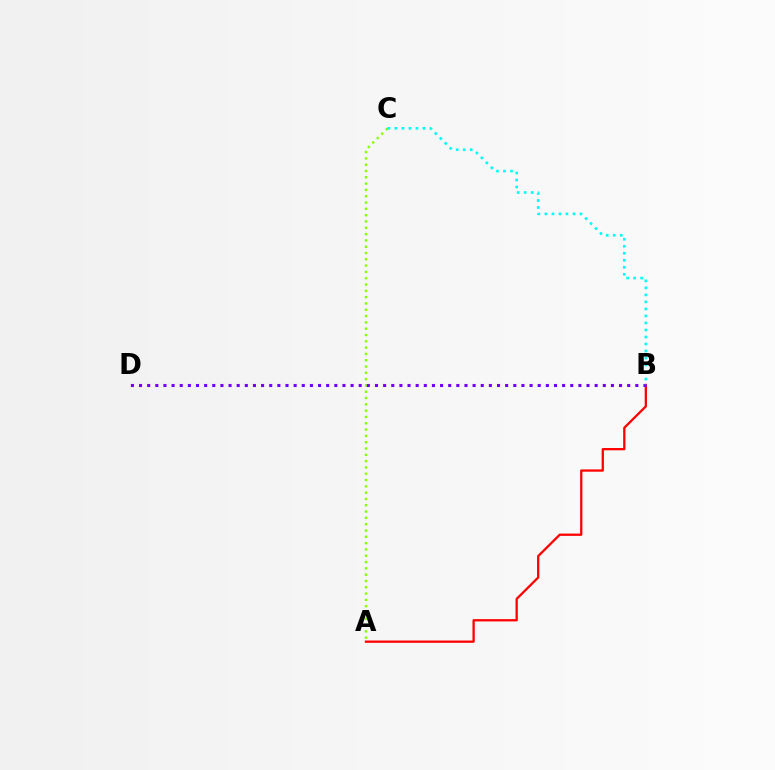{('A', 'B'): [{'color': '#ff0000', 'line_style': 'solid', 'thickness': 1.64}], ('A', 'C'): [{'color': '#84ff00', 'line_style': 'dotted', 'thickness': 1.71}], ('B', 'D'): [{'color': '#7200ff', 'line_style': 'dotted', 'thickness': 2.21}], ('B', 'C'): [{'color': '#00fff6', 'line_style': 'dotted', 'thickness': 1.91}]}